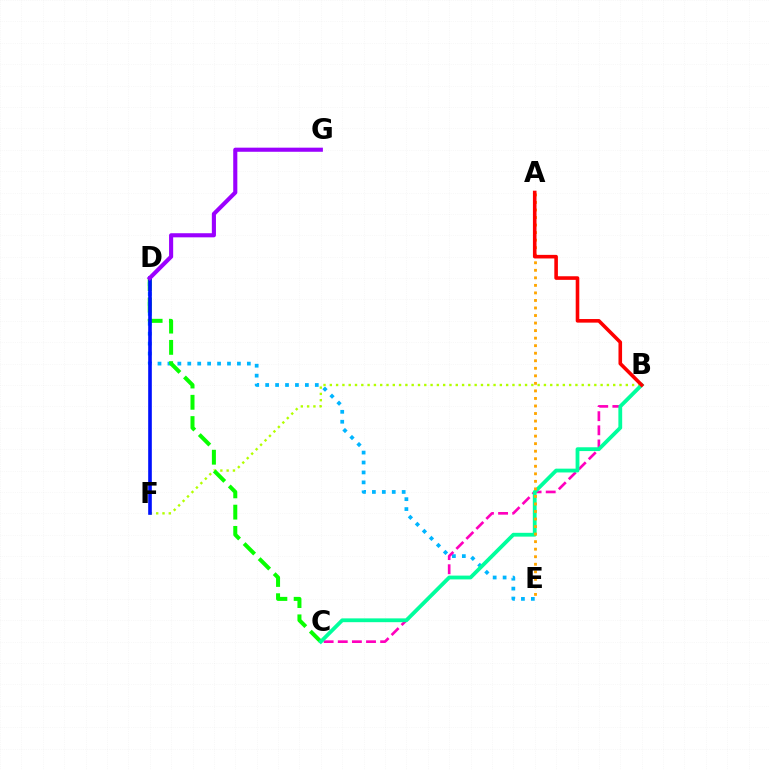{('D', 'E'): [{'color': '#00b5ff', 'line_style': 'dotted', 'thickness': 2.7}], ('B', 'F'): [{'color': '#b3ff00', 'line_style': 'dotted', 'thickness': 1.71}], ('C', 'D'): [{'color': '#08ff00', 'line_style': 'dashed', 'thickness': 2.89}], ('D', 'F'): [{'color': '#0010ff', 'line_style': 'solid', 'thickness': 2.62}], ('B', 'C'): [{'color': '#ff00bd', 'line_style': 'dashed', 'thickness': 1.92}, {'color': '#00ff9d', 'line_style': 'solid', 'thickness': 2.74}], ('D', 'G'): [{'color': '#9b00ff', 'line_style': 'solid', 'thickness': 2.96}], ('A', 'E'): [{'color': '#ffa500', 'line_style': 'dotted', 'thickness': 2.05}], ('A', 'B'): [{'color': '#ff0000', 'line_style': 'solid', 'thickness': 2.59}]}